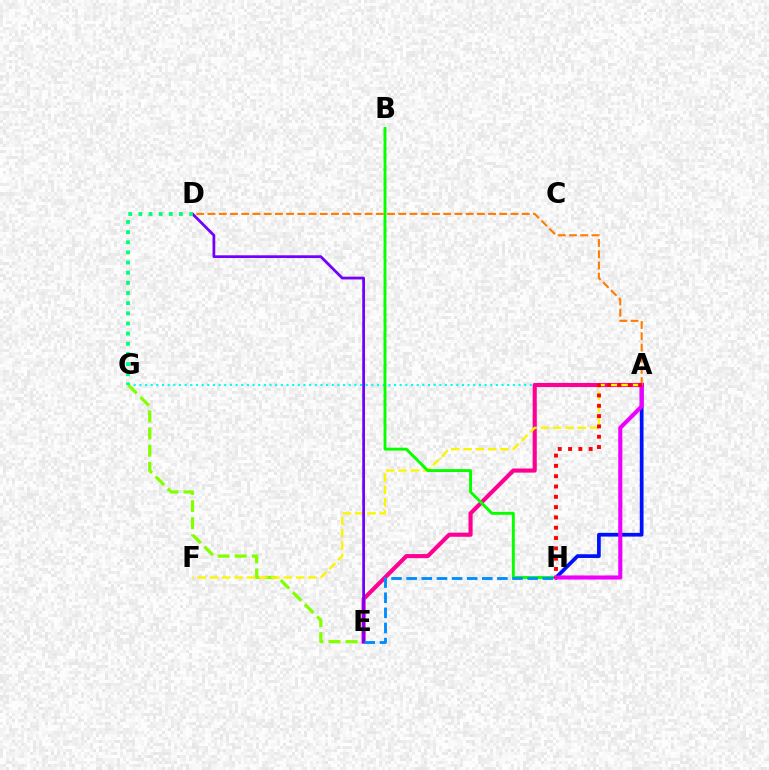{('A', 'G'): [{'color': '#00fff6', 'line_style': 'dotted', 'thickness': 1.54}], ('E', 'G'): [{'color': '#84ff00', 'line_style': 'dashed', 'thickness': 2.33}], ('A', 'E'): [{'color': '#ff0094', 'line_style': 'solid', 'thickness': 2.97}], ('A', 'F'): [{'color': '#fcf500', 'line_style': 'dashed', 'thickness': 1.67}], ('D', 'E'): [{'color': '#7200ff', 'line_style': 'solid', 'thickness': 1.98}], ('B', 'H'): [{'color': '#08ff00', 'line_style': 'solid', 'thickness': 2.1}], ('D', 'G'): [{'color': '#00ff74', 'line_style': 'dotted', 'thickness': 2.76}], ('A', 'H'): [{'color': '#0010ff', 'line_style': 'solid', 'thickness': 2.68}, {'color': '#ee00ff', 'line_style': 'solid', 'thickness': 2.94}, {'color': '#ff0000', 'line_style': 'dotted', 'thickness': 2.8}], ('A', 'D'): [{'color': '#ff7c00', 'line_style': 'dashed', 'thickness': 1.52}], ('E', 'H'): [{'color': '#008cff', 'line_style': 'dashed', 'thickness': 2.05}]}